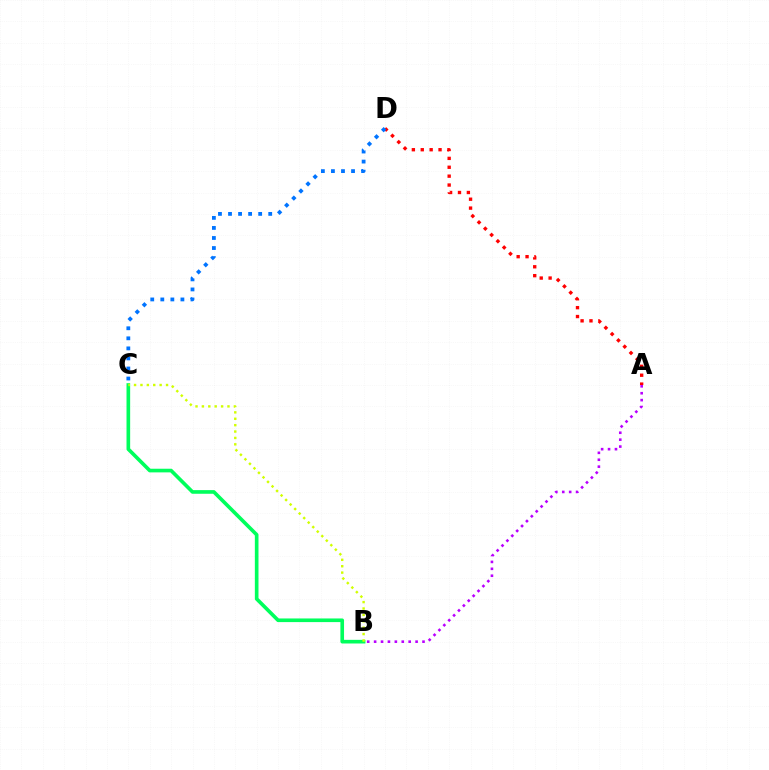{('A', 'D'): [{'color': '#ff0000', 'line_style': 'dotted', 'thickness': 2.42}], ('A', 'B'): [{'color': '#b900ff', 'line_style': 'dotted', 'thickness': 1.88}], ('B', 'C'): [{'color': '#00ff5c', 'line_style': 'solid', 'thickness': 2.62}, {'color': '#d1ff00', 'line_style': 'dotted', 'thickness': 1.74}], ('C', 'D'): [{'color': '#0074ff', 'line_style': 'dotted', 'thickness': 2.73}]}